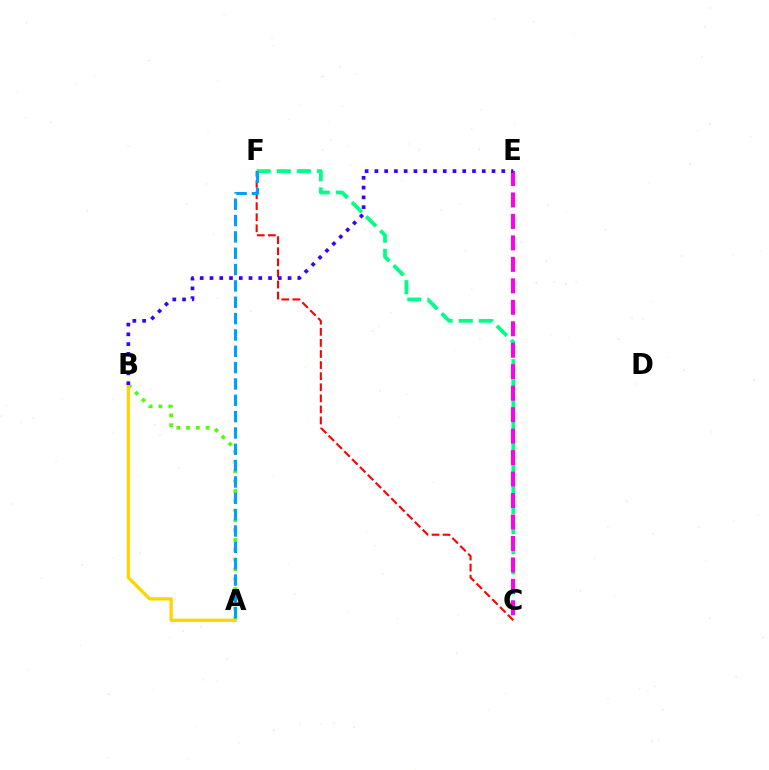{('C', 'F'): [{'color': '#00ff86', 'line_style': 'dashed', 'thickness': 2.73}, {'color': '#ff0000', 'line_style': 'dashed', 'thickness': 1.51}], ('C', 'E'): [{'color': '#ff00ed', 'line_style': 'dashed', 'thickness': 2.92}], ('A', 'B'): [{'color': '#4fff00', 'line_style': 'dotted', 'thickness': 2.66}, {'color': '#ffd500', 'line_style': 'solid', 'thickness': 2.37}], ('B', 'E'): [{'color': '#3700ff', 'line_style': 'dotted', 'thickness': 2.65}], ('A', 'F'): [{'color': '#009eff', 'line_style': 'dashed', 'thickness': 2.22}]}